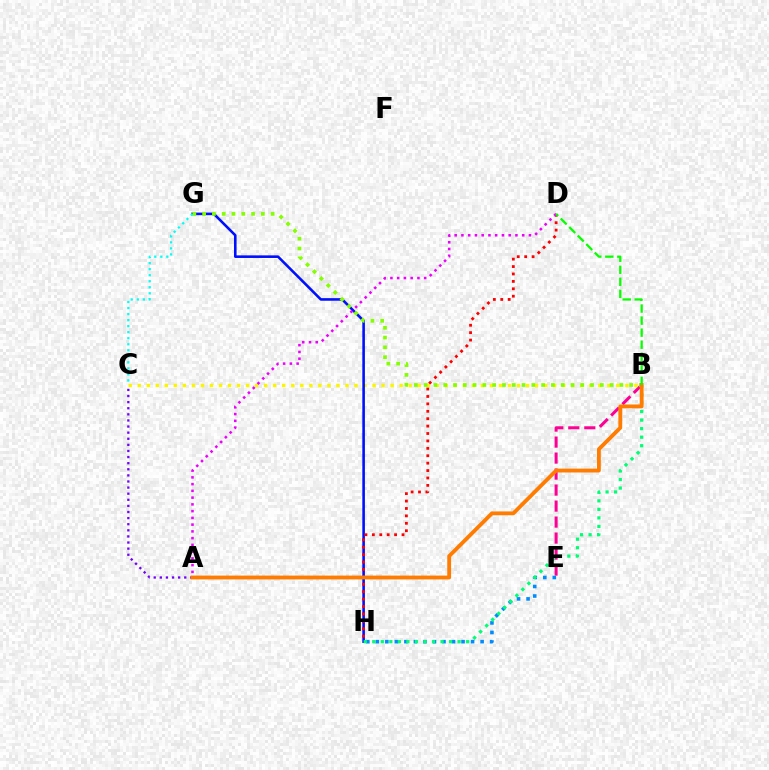{('B', 'E'): [{'color': '#ff0094', 'line_style': 'dashed', 'thickness': 2.17}], ('A', 'C'): [{'color': '#7200ff', 'line_style': 'dotted', 'thickness': 1.66}], ('B', 'C'): [{'color': '#fcf500', 'line_style': 'dotted', 'thickness': 2.45}], ('G', 'H'): [{'color': '#0010ff', 'line_style': 'solid', 'thickness': 1.87}], ('E', 'H'): [{'color': '#008cff', 'line_style': 'dotted', 'thickness': 2.59}], ('D', 'H'): [{'color': '#ff0000', 'line_style': 'dotted', 'thickness': 2.01}], ('B', 'H'): [{'color': '#00ff74', 'line_style': 'dotted', 'thickness': 2.32}], ('B', 'G'): [{'color': '#84ff00', 'line_style': 'dotted', 'thickness': 2.66}], ('A', 'D'): [{'color': '#ee00ff', 'line_style': 'dotted', 'thickness': 1.83}], ('A', 'B'): [{'color': '#ff7c00', 'line_style': 'solid', 'thickness': 2.76}], ('B', 'D'): [{'color': '#08ff00', 'line_style': 'dashed', 'thickness': 1.64}], ('C', 'G'): [{'color': '#00fff6', 'line_style': 'dotted', 'thickness': 1.64}]}